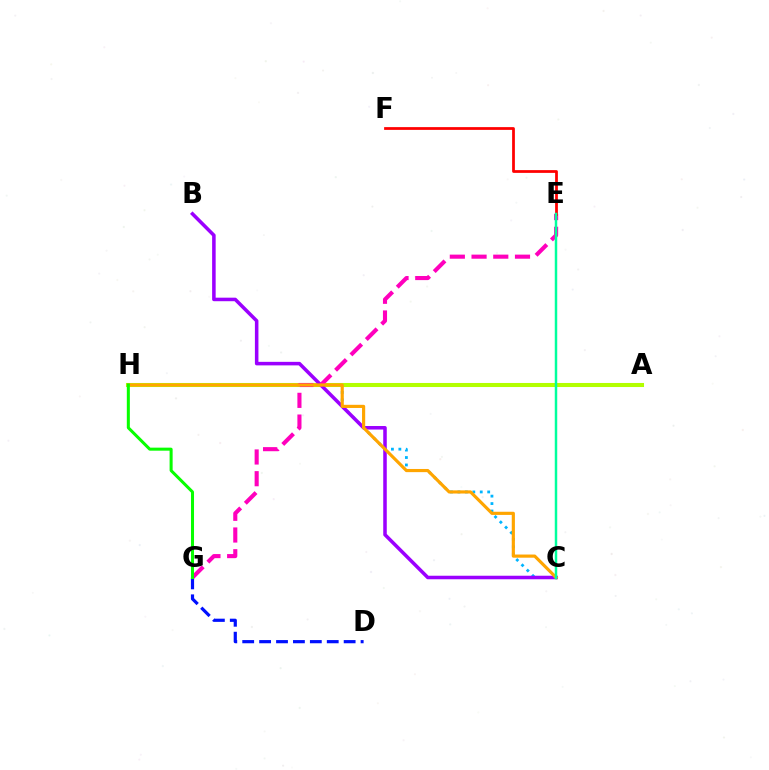{('C', 'H'): [{'color': '#00b5ff', 'line_style': 'dotted', 'thickness': 2.02}, {'color': '#ffa500', 'line_style': 'solid', 'thickness': 2.28}], ('A', 'H'): [{'color': '#b3ff00', 'line_style': 'solid', 'thickness': 2.92}], ('B', 'C'): [{'color': '#9b00ff', 'line_style': 'solid', 'thickness': 2.54}], ('E', 'G'): [{'color': '#ff00bd', 'line_style': 'dashed', 'thickness': 2.95}], ('E', 'F'): [{'color': '#ff0000', 'line_style': 'solid', 'thickness': 1.99}], ('C', 'E'): [{'color': '#00ff9d', 'line_style': 'solid', 'thickness': 1.78}], ('D', 'G'): [{'color': '#0010ff', 'line_style': 'dashed', 'thickness': 2.3}], ('G', 'H'): [{'color': '#08ff00', 'line_style': 'solid', 'thickness': 2.18}]}